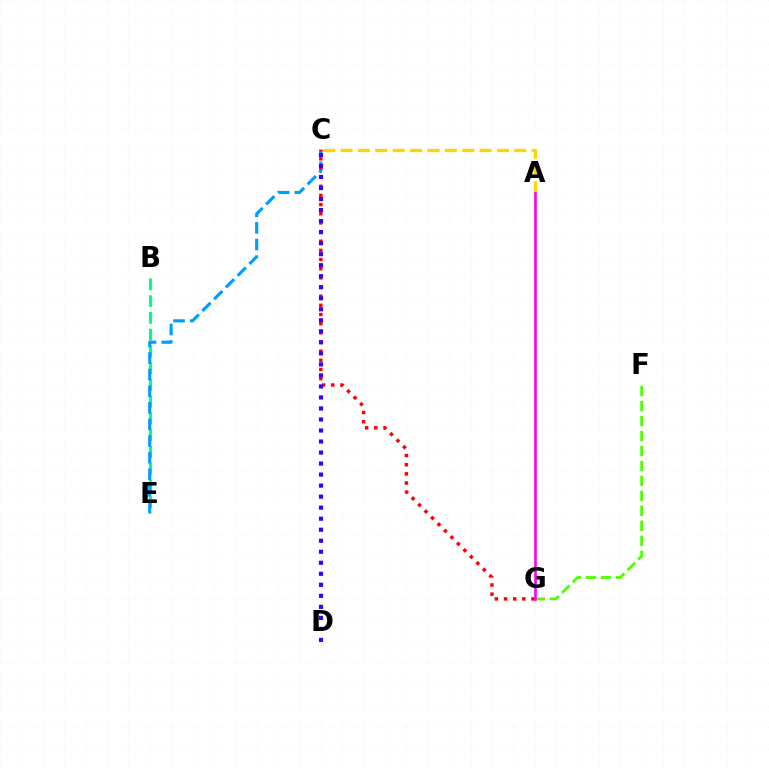{('B', 'E'): [{'color': '#00ff86', 'line_style': 'dashed', 'thickness': 2.28}], ('F', 'G'): [{'color': '#4fff00', 'line_style': 'dashed', 'thickness': 2.03}], ('A', 'C'): [{'color': '#ffd500', 'line_style': 'dashed', 'thickness': 2.36}], ('C', 'E'): [{'color': '#009eff', 'line_style': 'dashed', 'thickness': 2.26}], ('C', 'G'): [{'color': '#ff0000', 'line_style': 'dotted', 'thickness': 2.49}], ('C', 'D'): [{'color': '#3700ff', 'line_style': 'dotted', 'thickness': 2.99}], ('A', 'G'): [{'color': '#ff00ed', 'line_style': 'solid', 'thickness': 1.89}]}